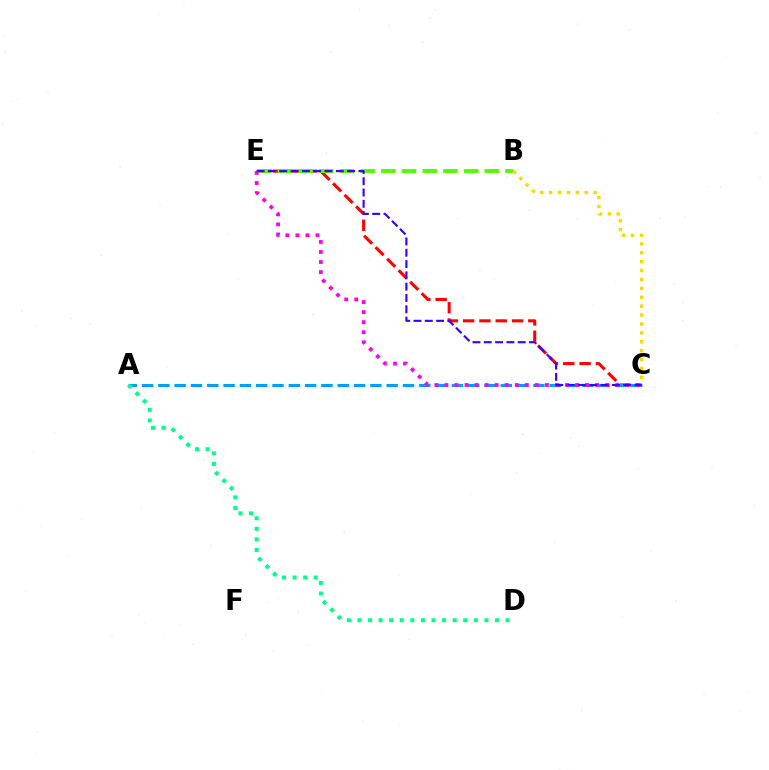{('C', 'E'): [{'color': '#ff0000', 'line_style': 'dashed', 'thickness': 2.21}, {'color': '#ff00ed', 'line_style': 'dotted', 'thickness': 2.73}, {'color': '#3700ff', 'line_style': 'dashed', 'thickness': 1.54}], ('B', 'E'): [{'color': '#4fff00', 'line_style': 'dashed', 'thickness': 2.81}], ('A', 'C'): [{'color': '#009eff', 'line_style': 'dashed', 'thickness': 2.22}], ('B', 'C'): [{'color': '#ffd500', 'line_style': 'dotted', 'thickness': 2.42}], ('A', 'D'): [{'color': '#00ff86', 'line_style': 'dotted', 'thickness': 2.87}]}